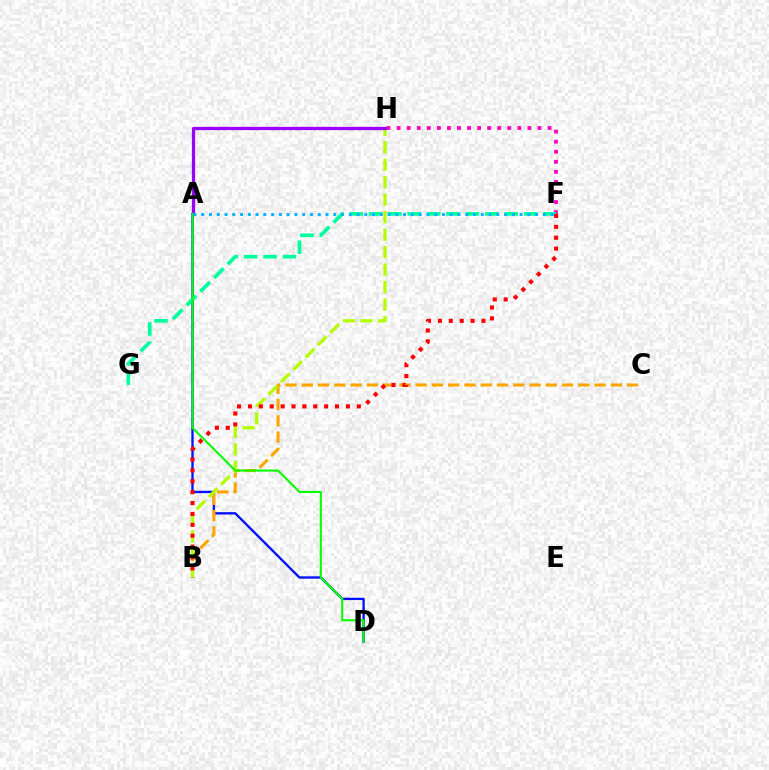{('F', 'H'): [{'color': '#ff00bd', 'line_style': 'dotted', 'thickness': 2.73}], ('A', 'D'): [{'color': '#0010ff', 'line_style': 'solid', 'thickness': 1.68}, {'color': '#08ff00', 'line_style': 'solid', 'thickness': 1.51}], ('B', 'C'): [{'color': '#ffa500', 'line_style': 'dashed', 'thickness': 2.21}], ('B', 'H'): [{'color': '#b3ff00', 'line_style': 'dashed', 'thickness': 2.37}], ('F', 'G'): [{'color': '#00ff9d', 'line_style': 'dashed', 'thickness': 2.63}], ('A', 'H'): [{'color': '#9b00ff', 'line_style': 'solid', 'thickness': 2.35}], ('A', 'F'): [{'color': '#00b5ff', 'line_style': 'dotted', 'thickness': 2.11}], ('B', 'F'): [{'color': '#ff0000', 'line_style': 'dotted', 'thickness': 2.96}]}